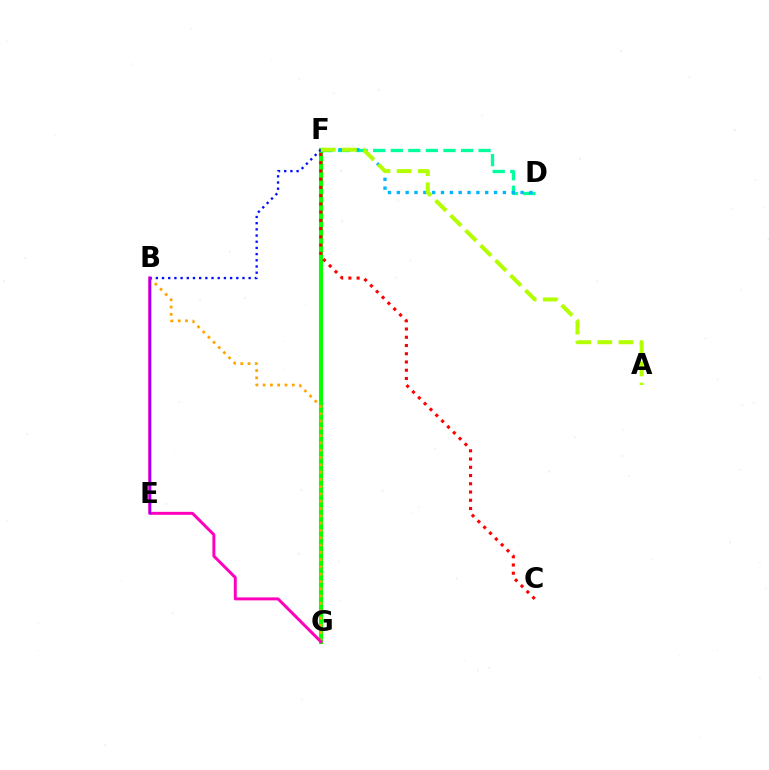{('F', 'G'): [{'color': '#08ff00', 'line_style': 'solid', 'thickness': 2.95}], ('D', 'F'): [{'color': '#00ff9d', 'line_style': 'dashed', 'thickness': 2.39}, {'color': '#00b5ff', 'line_style': 'dotted', 'thickness': 2.4}], ('B', 'G'): [{'color': '#ffa500', 'line_style': 'dotted', 'thickness': 1.98}, {'color': '#ff00bd', 'line_style': 'solid', 'thickness': 2.13}], ('B', 'F'): [{'color': '#0010ff', 'line_style': 'dotted', 'thickness': 1.68}], ('C', 'F'): [{'color': '#ff0000', 'line_style': 'dotted', 'thickness': 2.24}], ('B', 'E'): [{'color': '#9b00ff', 'line_style': 'solid', 'thickness': 1.73}], ('A', 'F'): [{'color': '#b3ff00', 'line_style': 'dashed', 'thickness': 2.88}]}